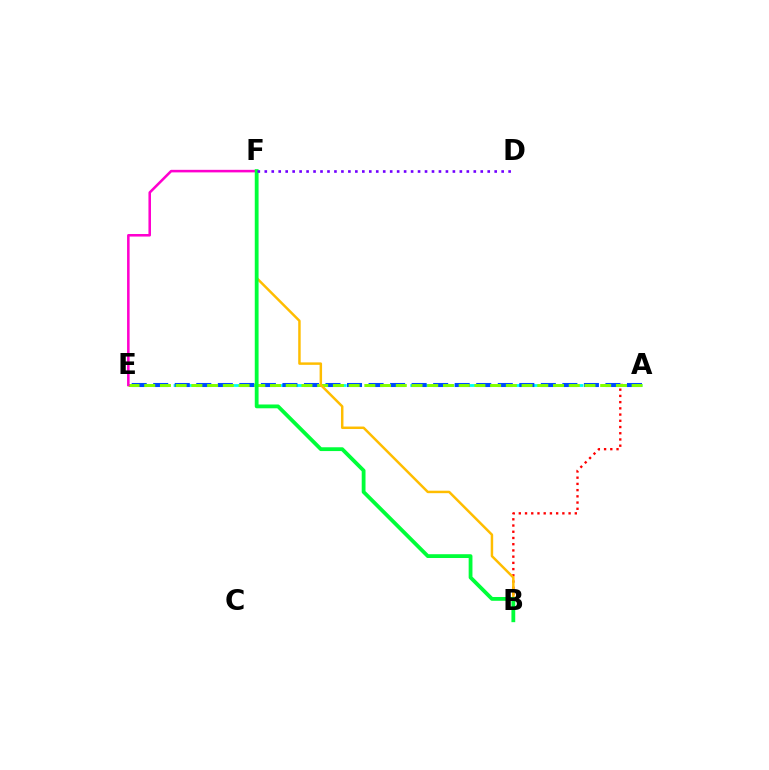{('A', 'B'): [{'color': '#ff0000', 'line_style': 'dotted', 'thickness': 1.69}], ('A', 'E'): [{'color': '#00fff6', 'line_style': 'dashed', 'thickness': 2.01}, {'color': '#004bff', 'line_style': 'dashed', 'thickness': 2.93}, {'color': '#84ff00', 'line_style': 'dashed', 'thickness': 2.14}], ('E', 'F'): [{'color': '#ff00cf', 'line_style': 'solid', 'thickness': 1.84}], ('B', 'F'): [{'color': '#ffbd00', 'line_style': 'solid', 'thickness': 1.78}, {'color': '#00ff39', 'line_style': 'solid', 'thickness': 2.74}], ('D', 'F'): [{'color': '#7200ff', 'line_style': 'dotted', 'thickness': 1.89}]}